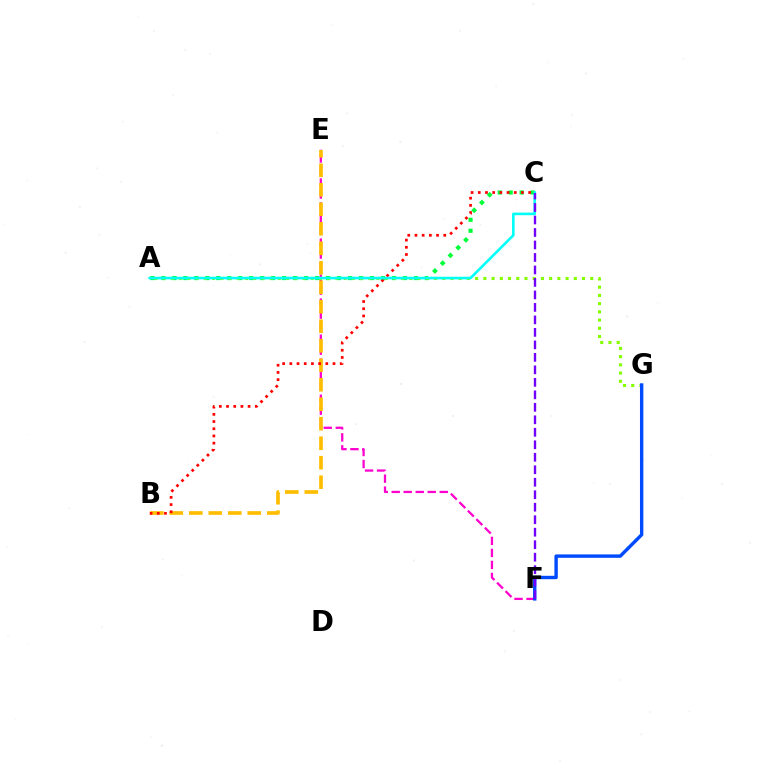{('A', 'C'): [{'color': '#00ff39', 'line_style': 'dotted', 'thickness': 2.98}, {'color': '#00fff6', 'line_style': 'solid', 'thickness': 1.88}], ('E', 'F'): [{'color': '#ff00cf', 'line_style': 'dashed', 'thickness': 1.63}], ('A', 'G'): [{'color': '#84ff00', 'line_style': 'dotted', 'thickness': 2.23}], ('B', 'E'): [{'color': '#ffbd00', 'line_style': 'dashed', 'thickness': 2.65}], ('B', 'C'): [{'color': '#ff0000', 'line_style': 'dotted', 'thickness': 1.96}], ('F', 'G'): [{'color': '#004bff', 'line_style': 'solid', 'thickness': 2.45}], ('C', 'F'): [{'color': '#7200ff', 'line_style': 'dashed', 'thickness': 1.7}]}